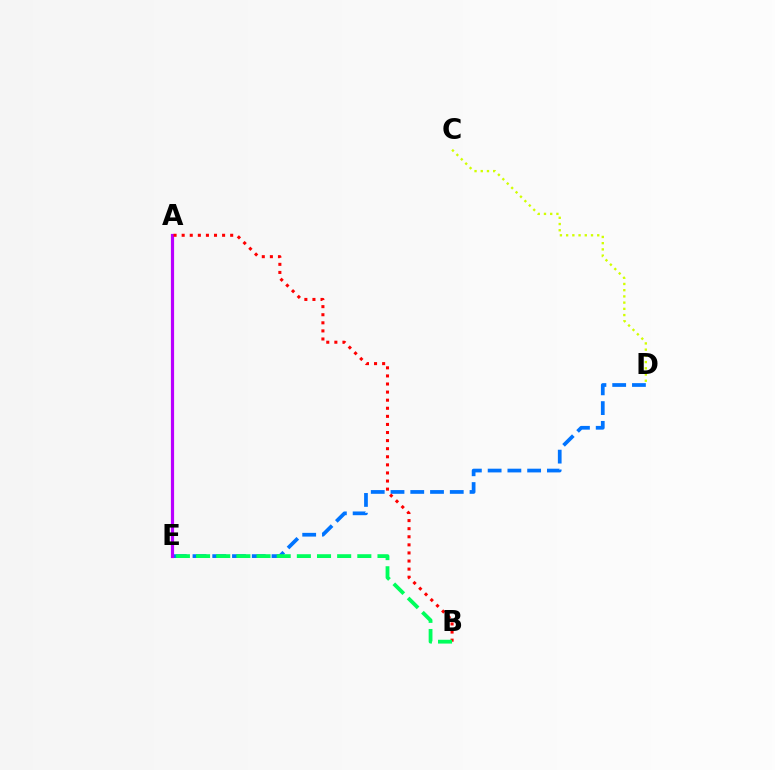{('D', 'E'): [{'color': '#0074ff', 'line_style': 'dashed', 'thickness': 2.68}], ('A', 'E'): [{'color': '#b900ff', 'line_style': 'solid', 'thickness': 2.3}], ('C', 'D'): [{'color': '#d1ff00', 'line_style': 'dotted', 'thickness': 1.69}], ('A', 'B'): [{'color': '#ff0000', 'line_style': 'dotted', 'thickness': 2.2}], ('B', 'E'): [{'color': '#00ff5c', 'line_style': 'dashed', 'thickness': 2.74}]}